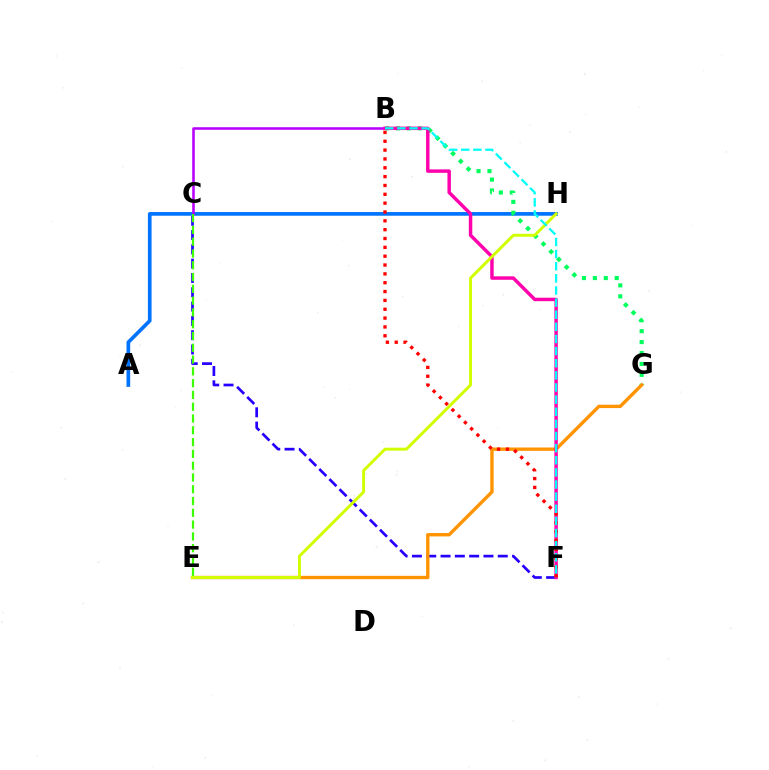{('C', 'F'): [{'color': '#2500ff', 'line_style': 'dashed', 'thickness': 1.94}], ('A', 'H'): [{'color': '#0074ff', 'line_style': 'solid', 'thickness': 2.65}], ('B', 'G'): [{'color': '#00ff5c', 'line_style': 'dotted', 'thickness': 2.97}], ('E', 'G'): [{'color': '#ff9400', 'line_style': 'solid', 'thickness': 2.42}], ('B', 'C'): [{'color': '#b900ff', 'line_style': 'solid', 'thickness': 1.84}], ('C', 'E'): [{'color': '#3dff00', 'line_style': 'dashed', 'thickness': 1.6}], ('B', 'F'): [{'color': '#ff00ac', 'line_style': 'solid', 'thickness': 2.48}, {'color': '#ff0000', 'line_style': 'dotted', 'thickness': 2.4}, {'color': '#00fff6', 'line_style': 'dashed', 'thickness': 1.65}], ('E', 'H'): [{'color': '#d1ff00', 'line_style': 'solid', 'thickness': 2.12}]}